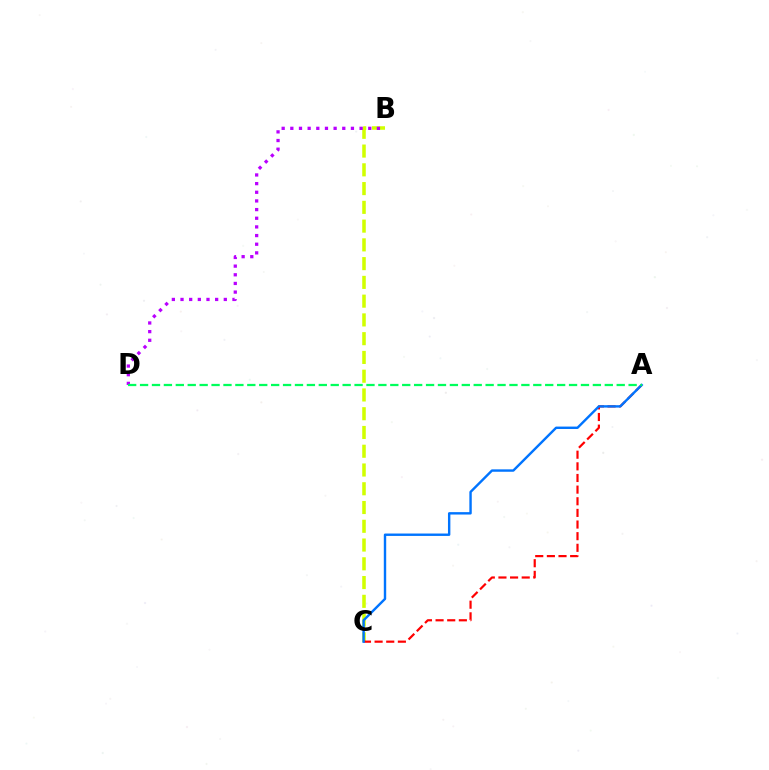{('B', 'C'): [{'color': '#d1ff00', 'line_style': 'dashed', 'thickness': 2.55}], ('A', 'C'): [{'color': '#ff0000', 'line_style': 'dashed', 'thickness': 1.58}, {'color': '#0074ff', 'line_style': 'solid', 'thickness': 1.73}], ('B', 'D'): [{'color': '#b900ff', 'line_style': 'dotted', 'thickness': 2.35}], ('A', 'D'): [{'color': '#00ff5c', 'line_style': 'dashed', 'thickness': 1.62}]}